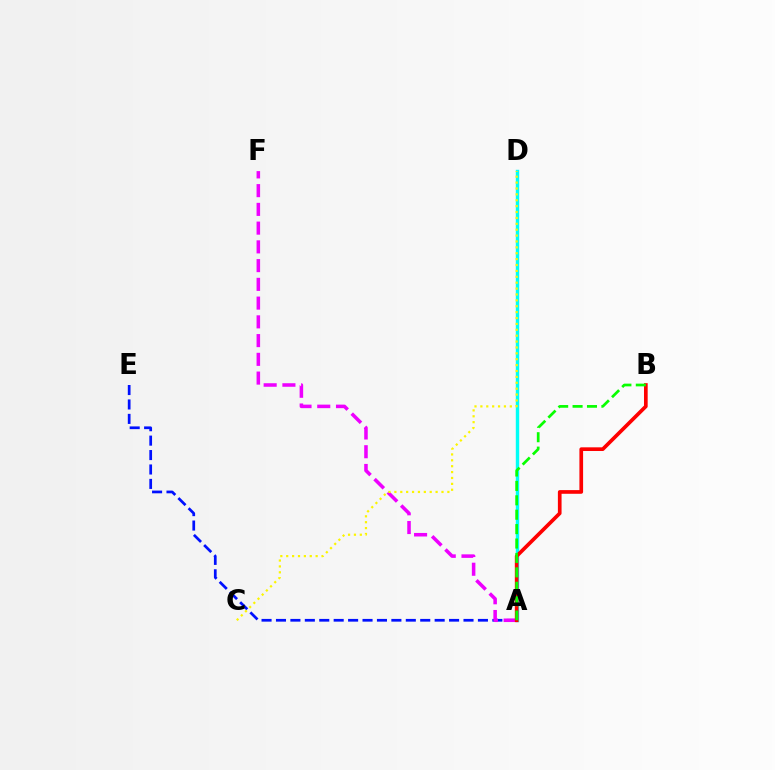{('A', 'D'): [{'color': '#00fff6', 'line_style': 'solid', 'thickness': 2.46}], ('A', 'E'): [{'color': '#0010ff', 'line_style': 'dashed', 'thickness': 1.96}], ('A', 'F'): [{'color': '#ee00ff', 'line_style': 'dashed', 'thickness': 2.55}], ('A', 'B'): [{'color': '#ff0000', 'line_style': 'solid', 'thickness': 2.65}, {'color': '#08ff00', 'line_style': 'dashed', 'thickness': 1.96}], ('C', 'D'): [{'color': '#fcf500', 'line_style': 'dotted', 'thickness': 1.6}]}